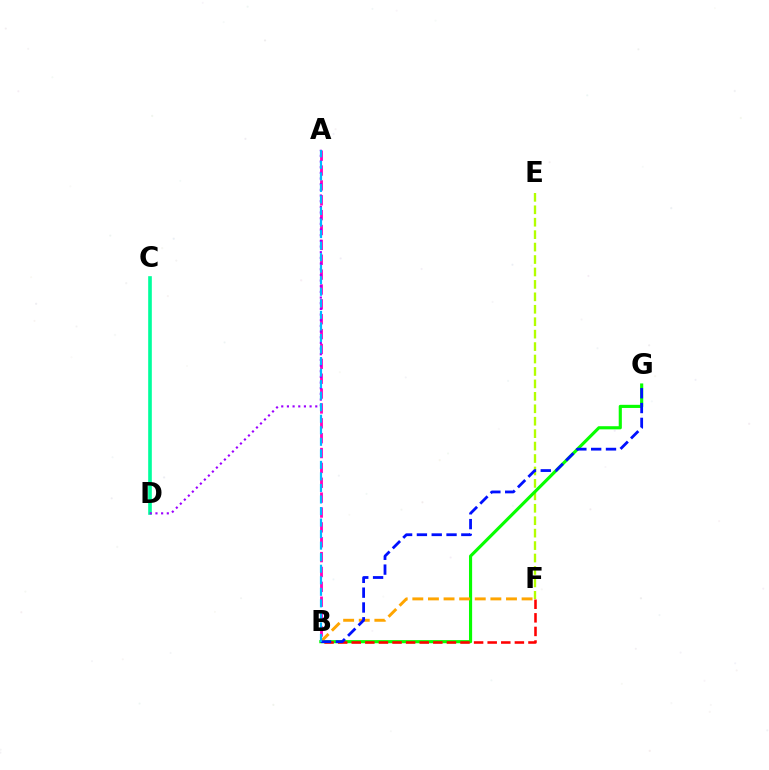{('E', 'F'): [{'color': '#b3ff00', 'line_style': 'dashed', 'thickness': 1.69}], ('A', 'B'): [{'color': '#ff00bd', 'line_style': 'dashed', 'thickness': 2.02}, {'color': '#00b5ff', 'line_style': 'dashed', 'thickness': 1.57}], ('B', 'G'): [{'color': '#08ff00', 'line_style': 'solid', 'thickness': 2.26}, {'color': '#0010ff', 'line_style': 'dashed', 'thickness': 2.01}], ('B', 'F'): [{'color': '#ff0000', 'line_style': 'dashed', 'thickness': 1.85}, {'color': '#ffa500', 'line_style': 'dashed', 'thickness': 2.12}], ('C', 'D'): [{'color': '#00ff9d', 'line_style': 'solid', 'thickness': 2.62}], ('A', 'D'): [{'color': '#9b00ff', 'line_style': 'dotted', 'thickness': 1.54}]}